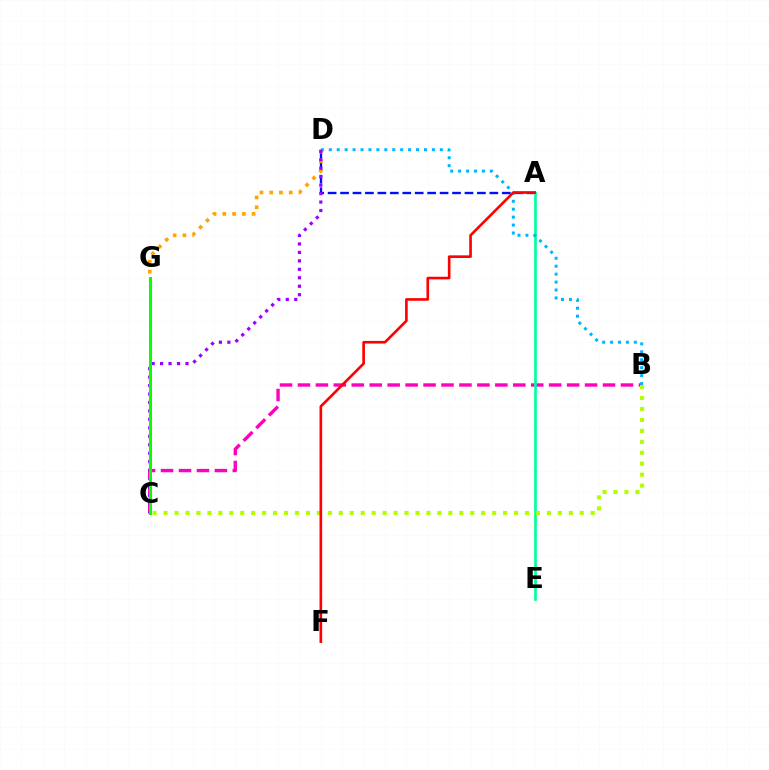{('A', 'D'): [{'color': '#0010ff', 'line_style': 'dashed', 'thickness': 1.69}], ('B', 'C'): [{'color': '#ff00bd', 'line_style': 'dashed', 'thickness': 2.44}, {'color': '#b3ff00', 'line_style': 'dotted', 'thickness': 2.98}], ('A', 'E'): [{'color': '#00ff9d', 'line_style': 'solid', 'thickness': 1.94}], ('D', 'G'): [{'color': '#ffa500', 'line_style': 'dotted', 'thickness': 2.65}], ('B', 'D'): [{'color': '#00b5ff', 'line_style': 'dotted', 'thickness': 2.15}], ('C', 'D'): [{'color': '#9b00ff', 'line_style': 'dotted', 'thickness': 2.3}], ('A', 'F'): [{'color': '#ff0000', 'line_style': 'solid', 'thickness': 1.9}], ('C', 'G'): [{'color': '#08ff00', 'line_style': 'solid', 'thickness': 2.17}]}